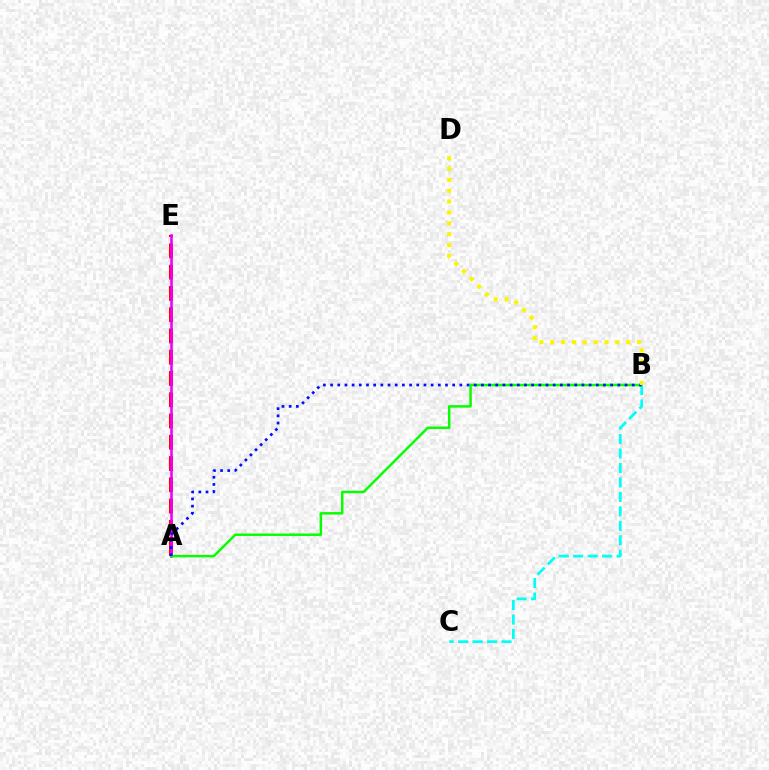{('A', 'E'): [{'color': '#ff0000', 'line_style': 'dashed', 'thickness': 2.89}, {'color': '#ee00ff', 'line_style': 'solid', 'thickness': 1.85}], ('A', 'B'): [{'color': '#08ff00', 'line_style': 'solid', 'thickness': 1.78}, {'color': '#0010ff', 'line_style': 'dotted', 'thickness': 1.95}], ('B', 'C'): [{'color': '#00fff6', 'line_style': 'dashed', 'thickness': 1.97}], ('B', 'D'): [{'color': '#fcf500', 'line_style': 'dotted', 'thickness': 2.95}]}